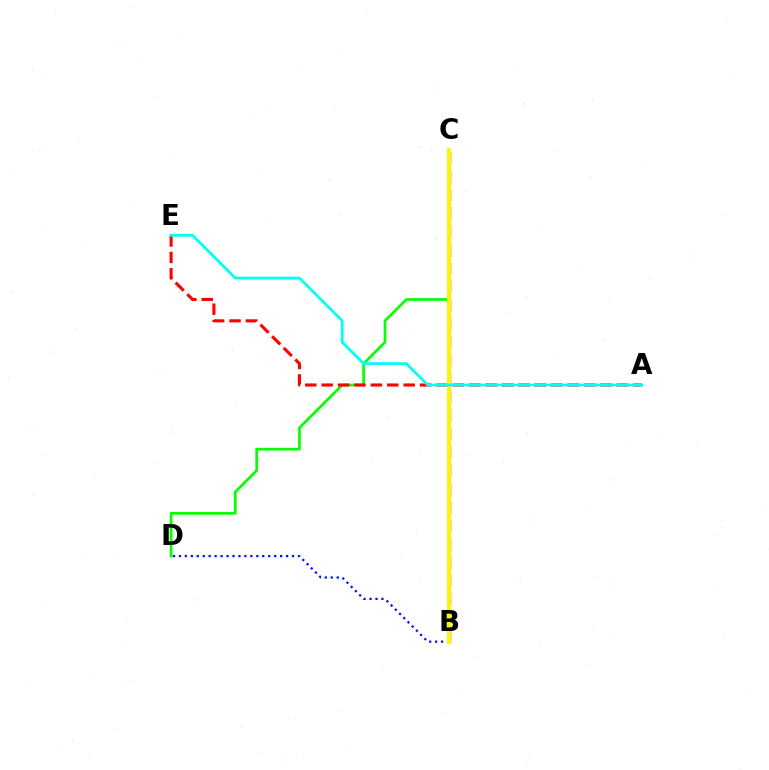{('C', 'D'): [{'color': '#08ff00', 'line_style': 'solid', 'thickness': 1.94}], ('B', 'C'): [{'color': '#ee00ff', 'line_style': 'dashed', 'thickness': 2.5}, {'color': '#fcf500', 'line_style': 'solid', 'thickness': 2.99}], ('A', 'E'): [{'color': '#ff0000', 'line_style': 'dashed', 'thickness': 2.23}, {'color': '#00fff6', 'line_style': 'solid', 'thickness': 1.98}], ('B', 'D'): [{'color': '#0010ff', 'line_style': 'dotted', 'thickness': 1.62}]}